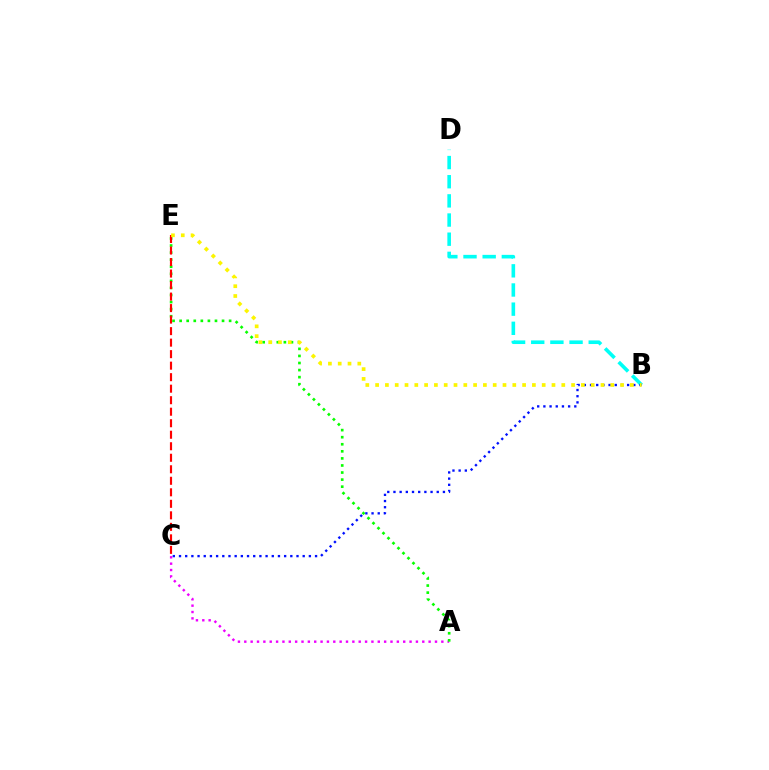{('A', 'C'): [{'color': '#ee00ff', 'line_style': 'dotted', 'thickness': 1.73}], ('B', 'D'): [{'color': '#00fff6', 'line_style': 'dashed', 'thickness': 2.6}], ('A', 'E'): [{'color': '#08ff00', 'line_style': 'dotted', 'thickness': 1.92}], ('B', 'C'): [{'color': '#0010ff', 'line_style': 'dotted', 'thickness': 1.68}], ('C', 'E'): [{'color': '#ff0000', 'line_style': 'dashed', 'thickness': 1.56}], ('B', 'E'): [{'color': '#fcf500', 'line_style': 'dotted', 'thickness': 2.66}]}